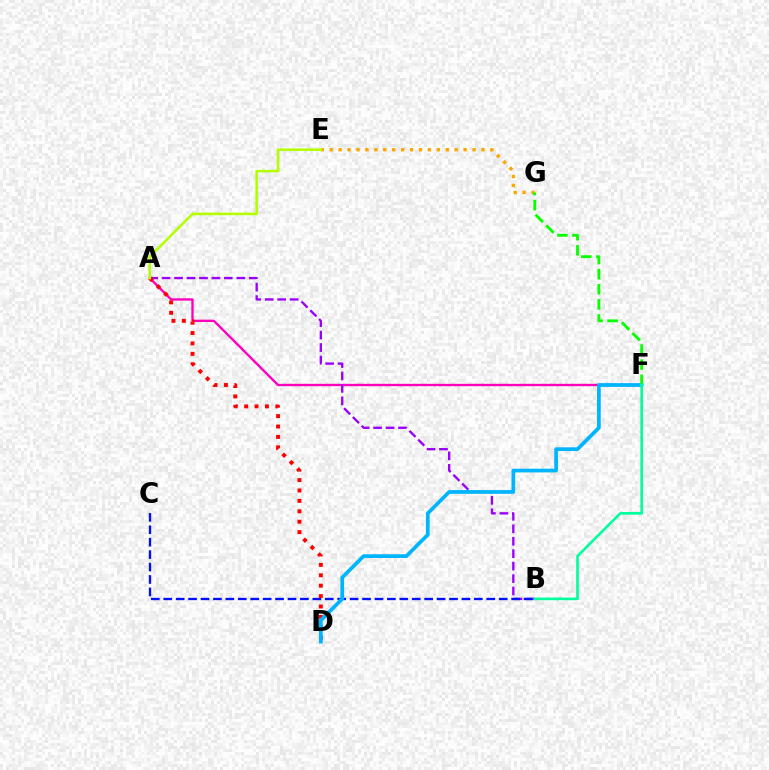{('A', 'F'): [{'color': '#ff00bd', 'line_style': 'solid', 'thickness': 1.69}], ('A', 'B'): [{'color': '#9b00ff', 'line_style': 'dashed', 'thickness': 1.69}], ('B', 'C'): [{'color': '#0010ff', 'line_style': 'dashed', 'thickness': 1.69}], ('E', 'G'): [{'color': '#ffa500', 'line_style': 'dotted', 'thickness': 2.43}], ('A', 'D'): [{'color': '#ff0000', 'line_style': 'dotted', 'thickness': 2.83}], ('A', 'E'): [{'color': '#b3ff00', 'line_style': 'solid', 'thickness': 1.86}], ('D', 'F'): [{'color': '#00b5ff', 'line_style': 'solid', 'thickness': 2.68}], ('F', 'G'): [{'color': '#08ff00', 'line_style': 'dashed', 'thickness': 2.05}], ('B', 'F'): [{'color': '#00ff9d', 'line_style': 'solid', 'thickness': 1.9}]}